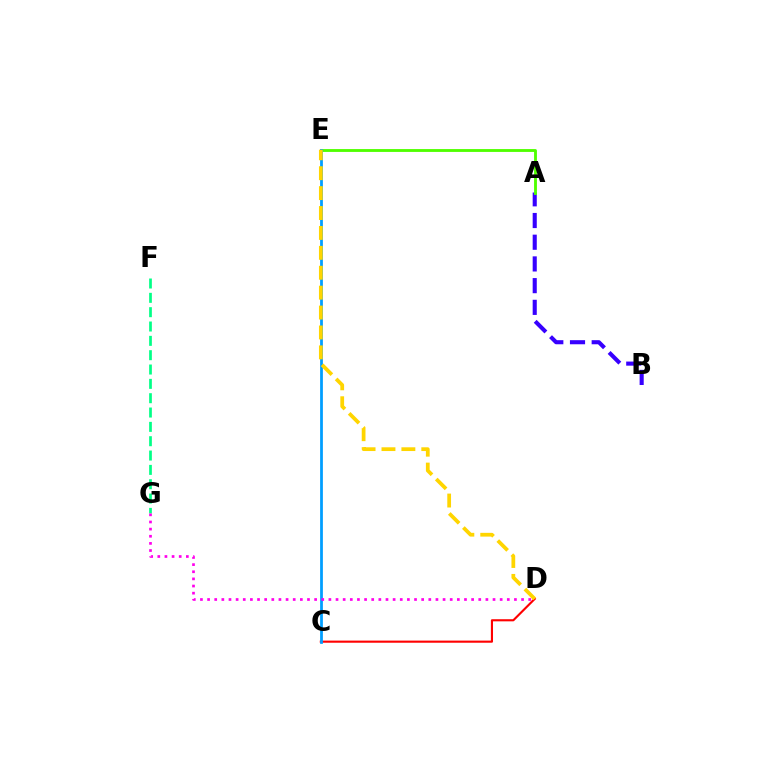{('A', 'B'): [{'color': '#3700ff', 'line_style': 'dashed', 'thickness': 2.95}], ('C', 'D'): [{'color': '#ff0000', 'line_style': 'solid', 'thickness': 1.53}], ('A', 'E'): [{'color': '#4fff00', 'line_style': 'solid', 'thickness': 2.05}], ('F', 'G'): [{'color': '#00ff86', 'line_style': 'dashed', 'thickness': 1.95}], ('C', 'E'): [{'color': '#009eff', 'line_style': 'solid', 'thickness': 1.99}], ('D', 'E'): [{'color': '#ffd500', 'line_style': 'dashed', 'thickness': 2.7}], ('D', 'G'): [{'color': '#ff00ed', 'line_style': 'dotted', 'thickness': 1.94}]}